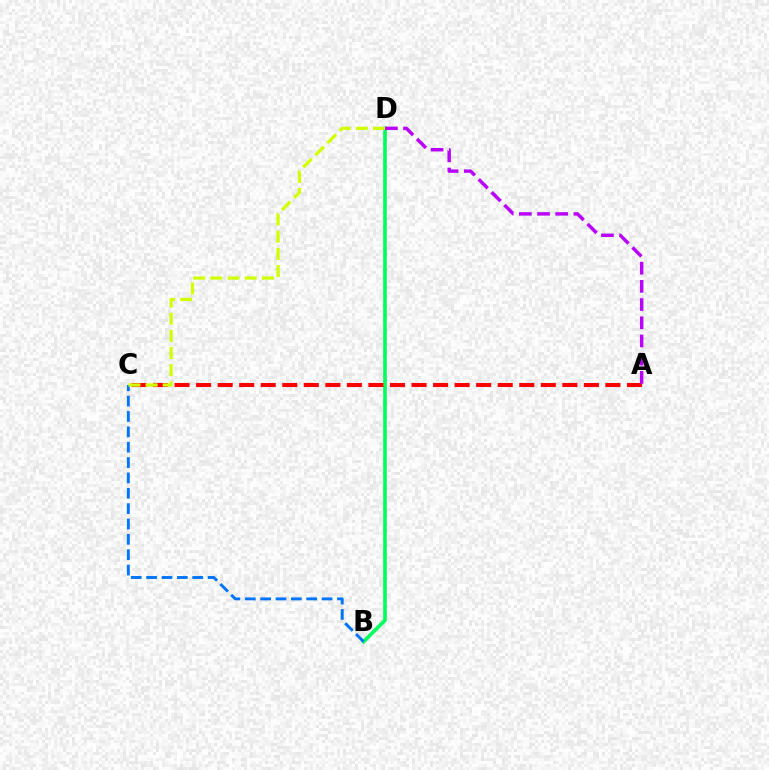{('B', 'D'): [{'color': '#00ff5c', 'line_style': 'solid', 'thickness': 2.61}], ('A', 'C'): [{'color': '#ff0000', 'line_style': 'dashed', 'thickness': 2.93}], ('B', 'C'): [{'color': '#0074ff', 'line_style': 'dashed', 'thickness': 2.09}], ('C', 'D'): [{'color': '#d1ff00', 'line_style': 'dashed', 'thickness': 2.33}], ('A', 'D'): [{'color': '#b900ff', 'line_style': 'dashed', 'thickness': 2.47}]}